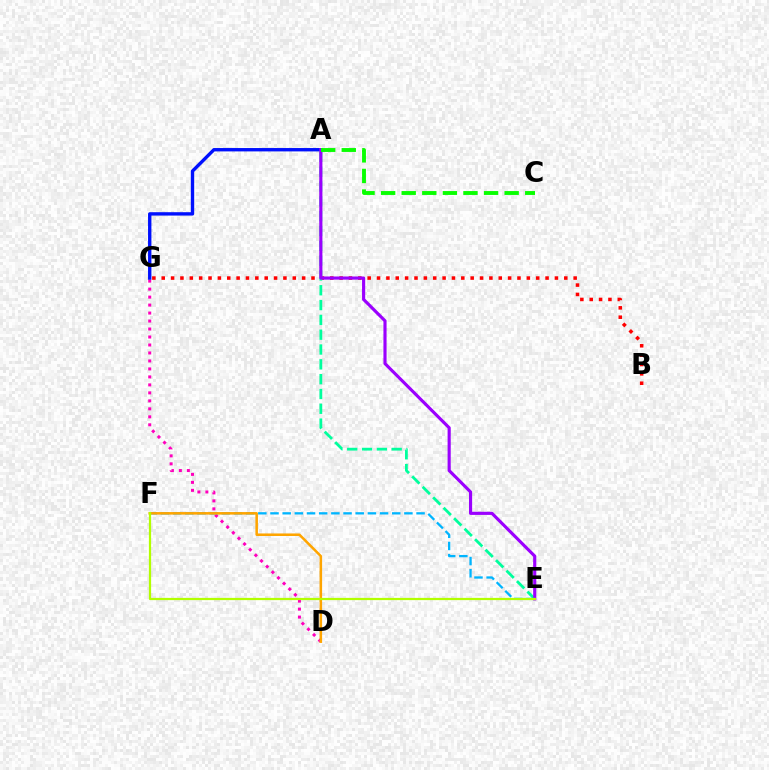{('B', 'G'): [{'color': '#ff0000', 'line_style': 'dotted', 'thickness': 2.54}], ('D', 'G'): [{'color': '#ff00bd', 'line_style': 'dotted', 'thickness': 2.17}], ('A', 'E'): [{'color': '#00ff9d', 'line_style': 'dashed', 'thickness': 2.01}, {'color': '#9b00ff', 'line_style': 'solid', 'thickness': 2.26}], ('A', 'G'): [{'color': '#0010ff', 'line_style': 'solid', 'thickness': 2.43}], ('E', 'F'): [{'color': '#00b5ff', 'line_style': 'dashed', 'thickness': 1.65}, {'color': '#b3ff00', 'line_style': 'solid', 'thickness': 1.61}], ('D', 'F'): [{'color': '#ffa500', 'line_style': 'solid', 'thickness': 1.82}], ('A', 'C'): [{'color': '#08ff00', 'line_style': 'dashed', 'thickness': 2.8}]}